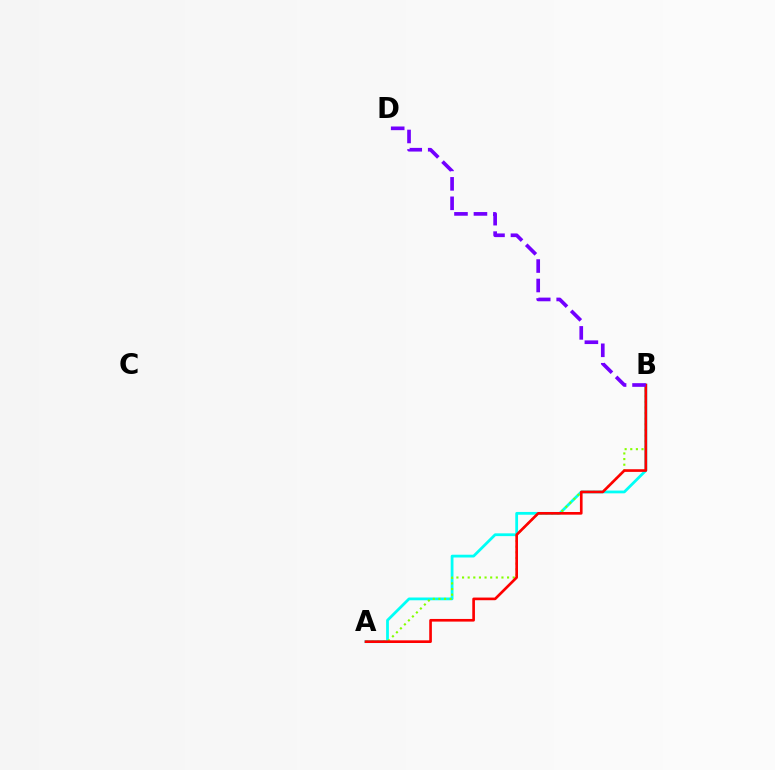{('A', 'B'): [{'color': '#00fff6', 'line_style': 'solid', 'thickness': 2.0}, {'color': '#84ff00', 'line_style': 'dotted', 'thickness': 1.53}, {'color': '#ff0000', 'line_style': 'solid', 'thickness': 1.91}], ('B', 'D'): [{'color': '#7200ff', 'line_style': 'dashed', 'thickness': 2.64}]}